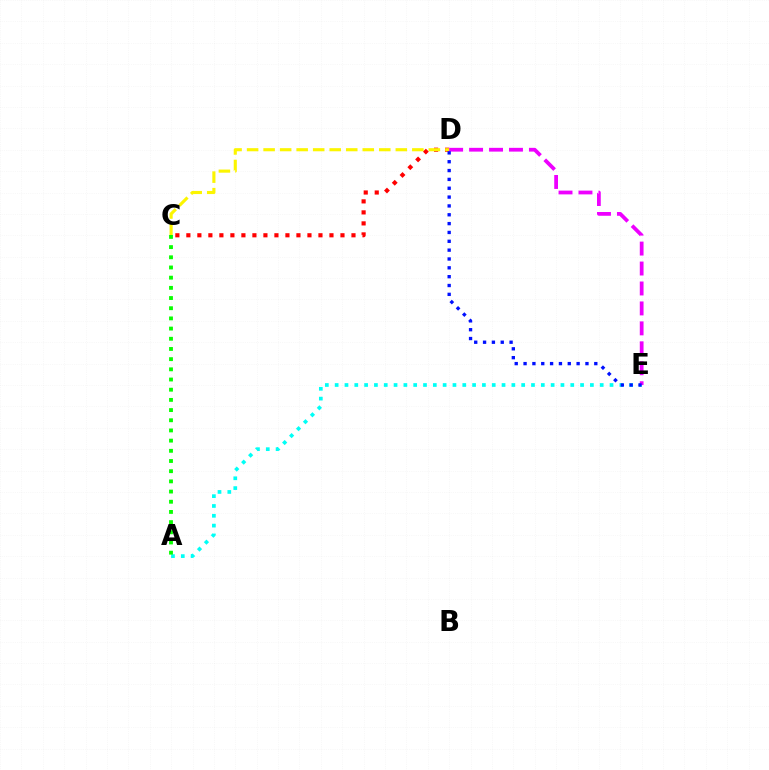{('C', 'D'): [{'color': '#ff0000', 'line_style': 'dotted', 'thickness': 2.99}, {'color': '#fcf500', 'line_style': 'dashed', 'thickness': 2.24}], ('A', 'E'): [{'color': '#00fff6', 'line_style': 'dotted', 'thickness': 2.67}], ('A', 'C'): [{'color': '#08ff00', 'line_style': 'dotted', 'thickness': 2.77}], ('D', 'E'): [{'color': '#ee00ff', 'line_style': 'dashed', 'thickness': 2.71}, {'color': '#0010ff', 'line_style': 'dotted', 'thickness': 2.4}]}